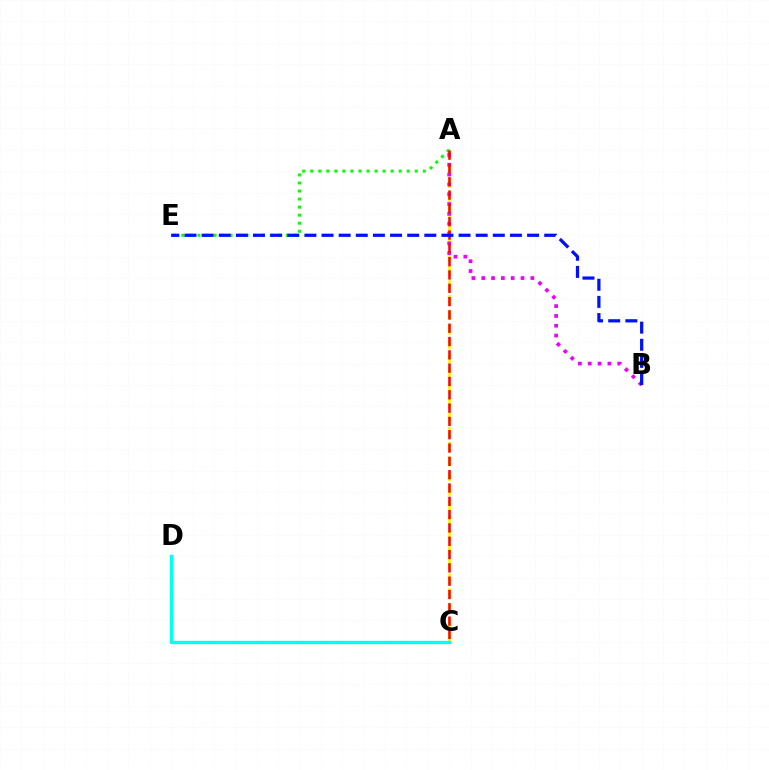{('A', 'C'): [{'color': '#fcf500', 'line_style': 'dashed', 'thickness': 1.99}, {'color': '#ff0000', 'line_style': 'dashed', 'thickness': 1.81}], ('A', 'B'): [{'color': '#ee00ff', 'line_style': 'dotted', 'thickness': 2.67}], ('A', 'E'): [{'color': '#08ff00', 'line_style': 'dotted', 'thickness': 2.19}], ('C', 'D'): [{'color': '#00fff6', 'line_style': 'solid', 'thickness': 2.43}], ('B', 'E'): [{'color': '#0010ff', 'line_style': 'dashed', 'thickness': 2.33}]}